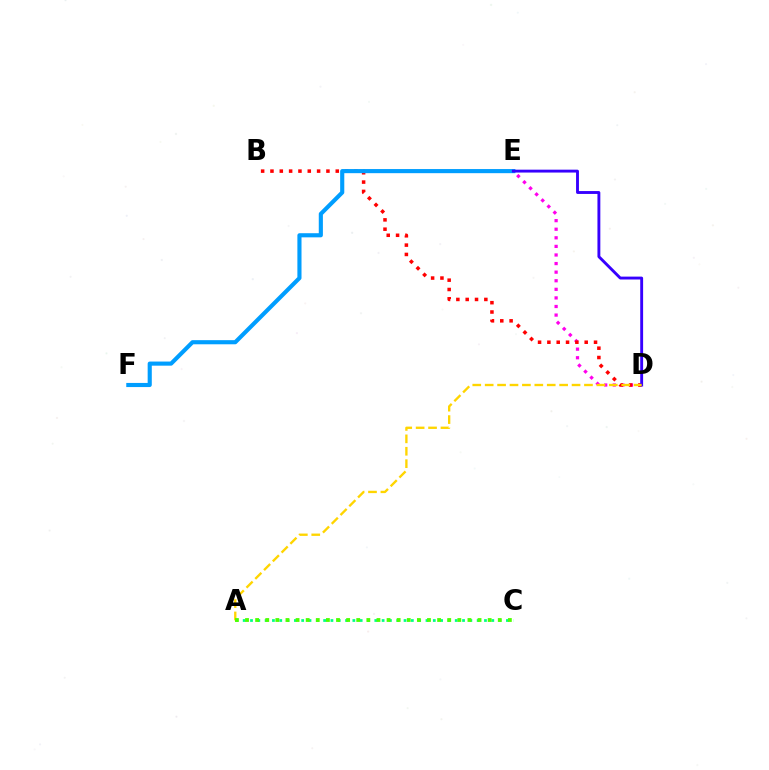{('D', 'E'): [{'color': '#ff00ed', 'line_style': 'dotted', 'thickness': 2.33}, {'color': '#3700ff', 'line_style': 'solid', 'thickness': 2.08}], ('B', 'D'): [{'color': '#ff0000', 'line_style': 'dotted', 'thickness': 2.53}], ('E', 'F'): [{'color': '#009eff', 'line_style': 'solid', 'thickness': 2.97}], ('A', 'C'): [{'color': '#00ff86', 'line_style': 'dotted', 'thickness': 1.99}, {'color': '#4fff00', 'line_style': 'dotted', 'thickness': 2.75}], ('A', 'D'): [{'color': '#ffd500', 'line_style': 'dashed', 'thickness': 1.69}]}